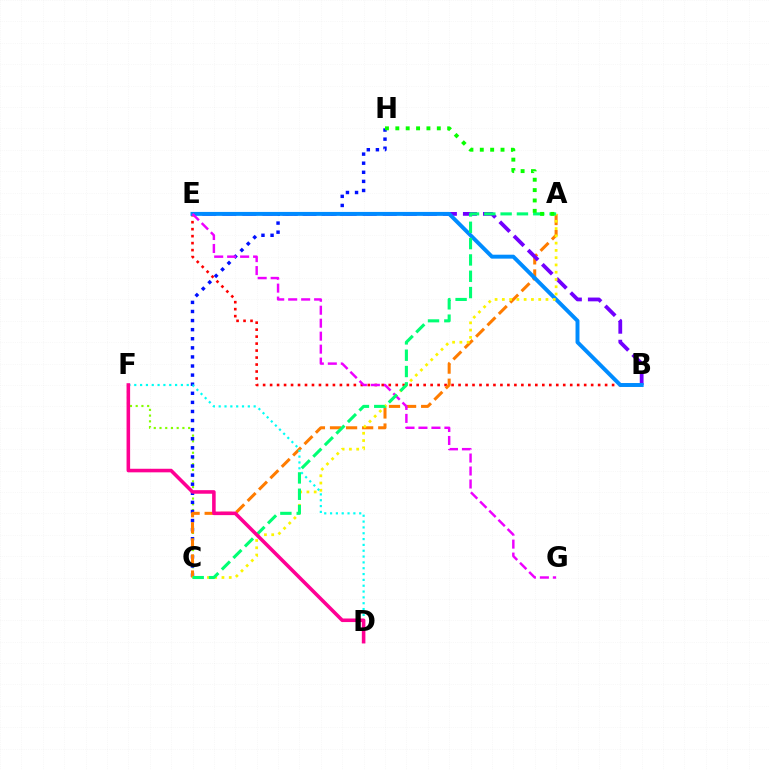{('C', 'F'): [{'color': '#84ff00', 'line_style': 'dotted', 'thickness': 1.56}], ('B', 'E'): [{'color': '#ff0000', 'line_style': 'dotted', 'thickness': 1.9}, {'color': '#7200ff', 'line_style': 'dashed', 'thickness': 2.72}, {'color': '#008cff', 'line_style': 'solid', 'thickness': 2.83}], ('C', 'H'): [{'color': '#0010ff', 'line_style': 'dotted', 'thickness': 2.47}], ('A', 'C'): [{'color': '#ff7c00', 'line_style': 'dashed', 'thickness': 2.18}, {'color': '#fcf500', 'line_style': 'dotted', 'thickness': 1.98}, {'color': '#00ff74', 'line_style': 'dashed', 'thickness': 2.22}], ('E', 'G'): [{'color': '#ee00ff', 'line_style': 'dashed', 'thickness': 1.76}], ('D', 'F'): [{'color': '#00fff6', 'line_style': 'dotted', 'thickness': 1.58}, {'color': '#ff0094', 'line_style': 'solid', 'thickness': 2.57}], ('A', 'H'): [{'color': '#08ff00', 'line_style': 'dotted', 'thickness': 2.82}]}